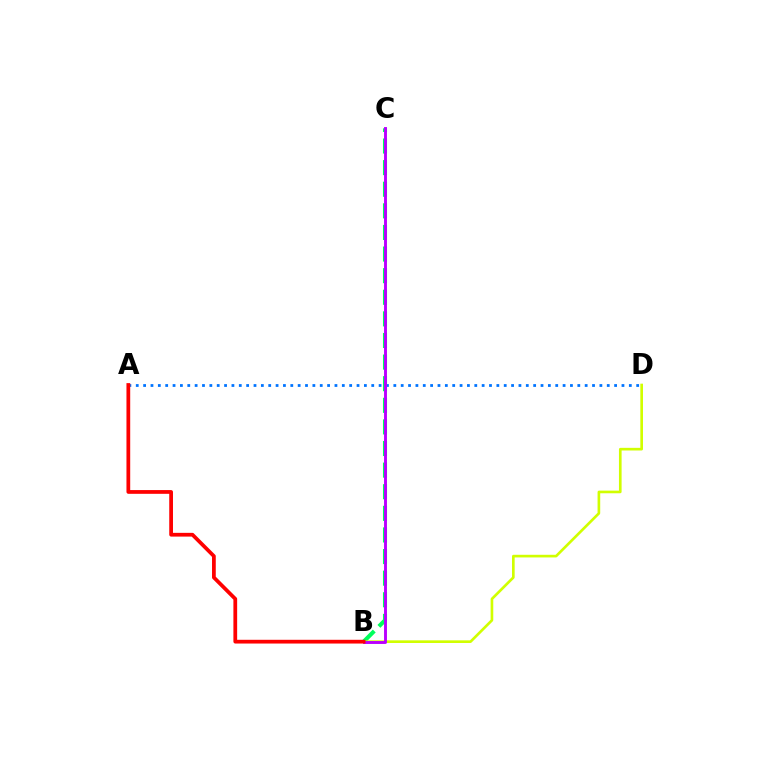{('B', 'C'): [{'color': '#00ff5c', 'line_style': 'dashed', 'thickness': 2.94}, {'color': '#b900ff', 'line_style': 'solid', 'thickness': 2.09}], ('A', 'D'): [{'color': '#0074ff', 'line_style': 'dotted', 'thickness': 2.0}], ('B', 'D'): [{'color': '#d1ff00', 'line_style': 'solid', 'thickness': 1.91}], ('A', 'B'): [{'color': '#ff0000', 'line_style': 'solid', 'thickness': 2.7}]}